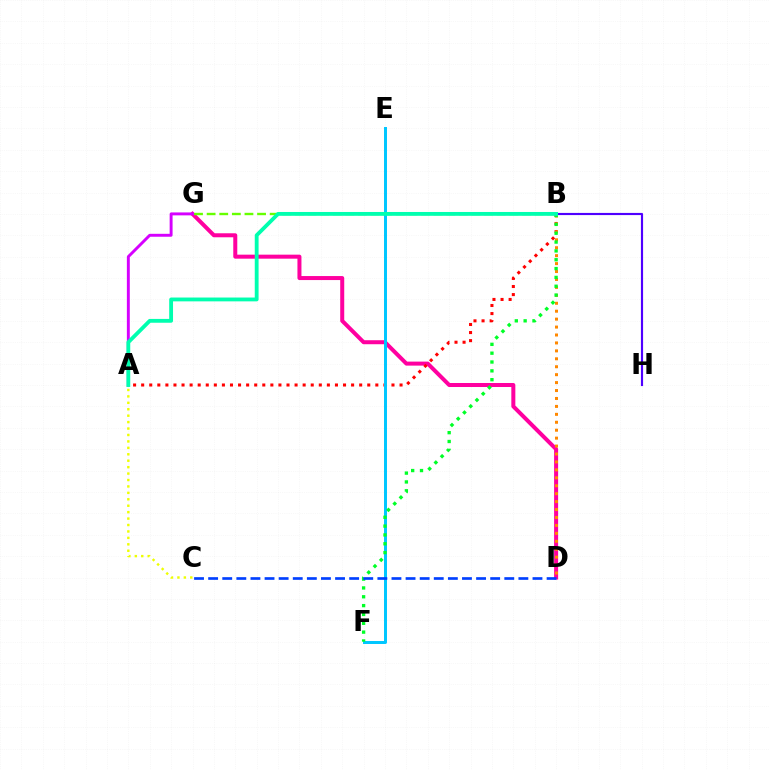{('D', 'G'): [{'color': '#ff00a0', 'line_style': 'solid', 'thickness': 2.89}], ('A', 'B'): [{'color': '#ff0000', 'line_style': 'dotted', 'thickness': 2.19}, {'color': '#00ffaf', 'line_style': 'solid', 'thickness': 2.76}], ('B', 'H'): [{'color': '#4f00ff', 'line_style': 'solid', 'thickness': 1.55}], ('B', 'G'): [{'color': '#66ff00', 'line_style': 'dashed', 'thickness': 1.71}], ('B', 'D'): [{'color': '#ff8800', 'line_style': 'dotted', 'thickness': 2.16}], ('A', 'C'): [{'color': '#eeff00', 'line_style': 'dotted', 'thickness': 1.75}], ('A', 'G'): [{'color': '#d600ff', 'line_style': 'solid', 'thickness': 2.11}], ('E', 'F'): [{'color': '#00c7ff', 'line_style': 'solid', 'thickness': 2.14}], ('B', 'F'): [{'color': '#00ff27', 'line_style': 'dotted', 'thickness': 2.4}], ('C', 'D'): [{'color': '#003fff', 'line_style': 'dashed', 'thickness': 1.92}]}